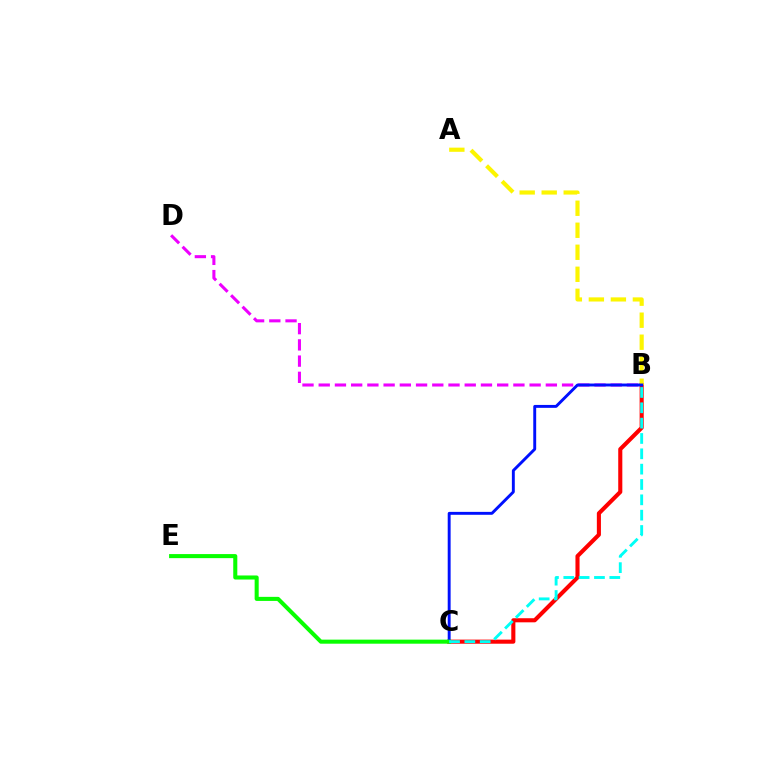{('B', 'C'): [{'color': '#ff0000', 'line_style': 'solid', 'thickness': 2.95}, {'color': '#0010ff', 'line_style': 'solid', 'thickness': 2.1}, {'color': '#00fff6', 'line_style': 'dashed', 'thickness': 2.08}], ('B', 'D'): [{'color': '#ee00ff', 'line_style': 'dashed', 'thickness': 2.2}], ('A', 'B'): [{'color': '#fcf500', 'line_style': 'dashed', 'thickness': 2.99}], ('C', 'E'): [{'color': '#08ff00', 'line_style': 'solid', 'thickness': 2.92}]}